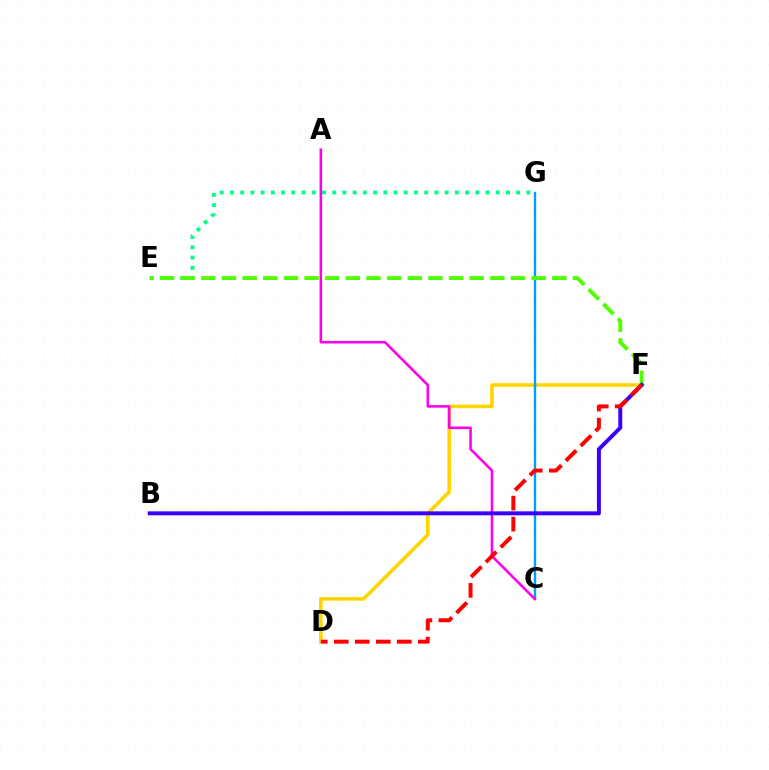{('D', 'F'): [{'color': '#ffd500', 'line_style': 'solid', 'thickness': 2.6}, {'color': '#ff0000', 'line_style': 'dashed', 'thickness': 2.85}], ('C', 'G'): [{'color': '#009eff', 'line_style': 'solid', 'thickness': 1.73}], ('E', 'G'): [{'color': '#00ff86', 'line_style': 'dotted', 'thickness': 2.78}], ('E', 'F'): [{'color': '#4fff00', 'line_style': 'dashed', 'thickness': 2.8}], ('A', 'C'): [{'color': '#ff00ed', 'line_style': 'solid', 'thickness': 1.85}], ('B', 'F'): [{'color': '#3700ff', 'line_style': 'solid', 'thickness': 2.85}]}